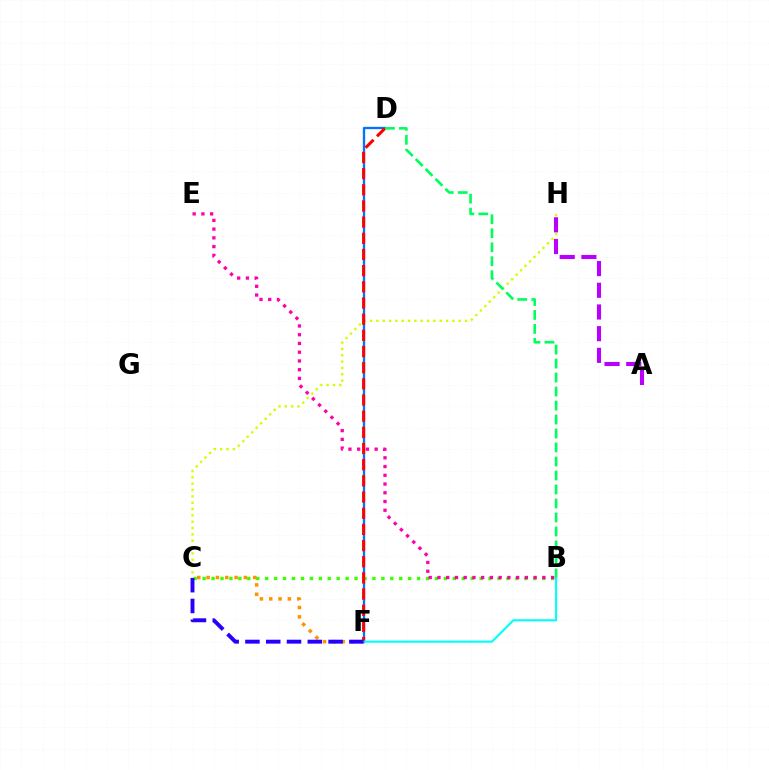{('C', 'H'): [{'color': '#d1ff00', 'line_style': 'dotted', 'thickness': 1.72}], ('D', 'F'): [{'color': '#0074ff', 'line_style': 'solid', 'thickness': 1.67}, {'color': '#ff0000', 'line_style': 'dashed', 'thickness': 2.2}], ('B', 'C'): [{'color': '#3dff00', 'line_style': 'dotted', 'thickness': 2.43}], ('B', 'E'): [{'color': '#ff00ac', 'line_style': 'dotted', 'thickness': 2.38}], ('A', 'H'): [{'color': '#b900ff', 'line_style': 'dashed', 'thickness': 2.95}], ('C', 'F'): [{'color': '#ff9400', 'line_style': 'dotted', 'thickness': 2.54}, {'color': '#2500ff', 'line_style': 'dashed', 'thickness': 2.82}], ('B', 'F'): [{'color': '#00fff6', 'line_style': 'solid', 'thickness': 1.52}], ('B', 'D'): [{'color': '#00ff5c', 'line_style': 'dashed', 'thickness': 1.9}]}